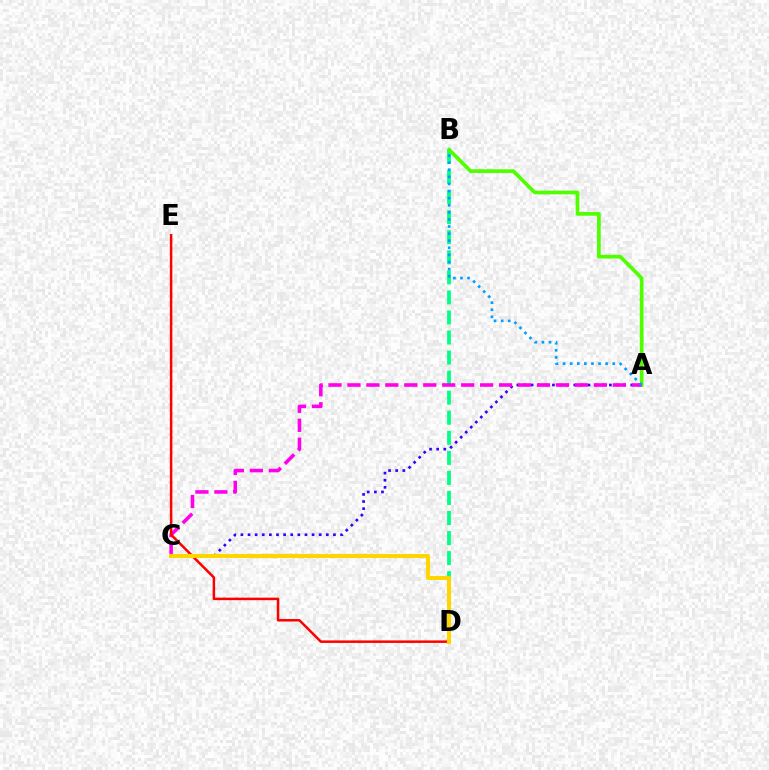{('A', 'C'): [{'color': '#3700ff', 'line_style': 'dotted', 'thickness': 1.93}, {'color': '#ff00ed', 'line_style': 'dashed', 'thickness': 2.58}], ('B', 'D'): [{'color': '#00ff86', 'line_style': 'dashed', 'thickness': 2.72}], ('A', 'B'): [{'color': '#4fff00', 'line_style': 'solid', 'thickness': 2.66}, {'color': '#009eff', 'line_style': 'dotted', 'thickness': 1.93}], ('D', 'E'): [{'color': '#ff0000', 'line_style': 'solid', 'thickness': 1.8}], ('C', 'D'): [{'color': '#ffd500', 'line_style': 'solid', 'thickness': 2.94}]}